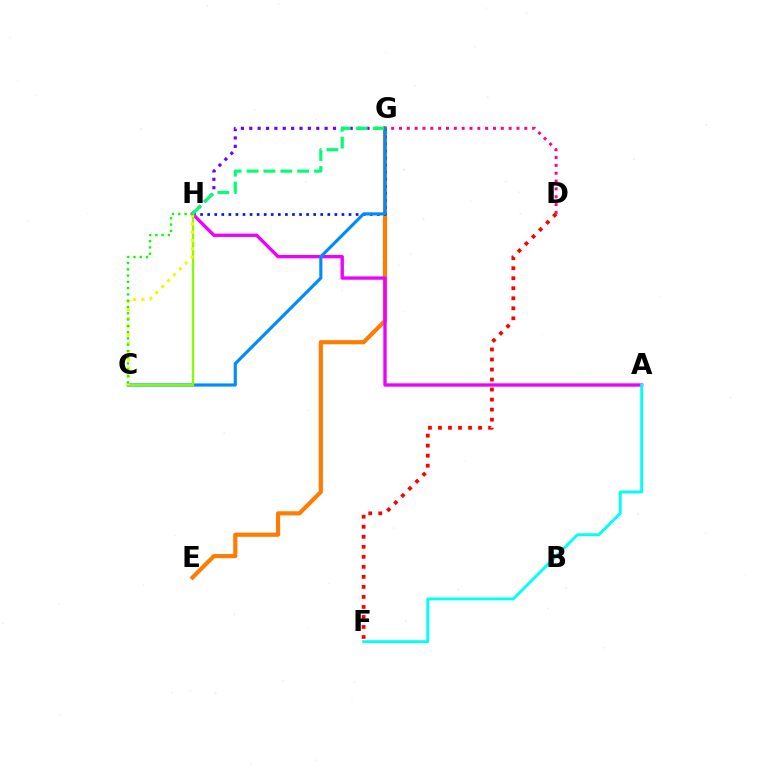{('D', 'G'): [{'color': '#ff0094', 'line_style': 'dotted', 'thickness': 2.13}], ('E', 'G'): [{'color': '#ff7c00', 'line_style': 'solid', 'thickness': 3.0}], ('G', 'H'): [{'color': '#0010ff', 'line_style': 'dotted', 'thickness': 1.92}, {'color': '#7200ff', 'line_style': 'dotted', 'thickness': 2.27}, {'color': '#00ff74', 'line_style': 'dashed', 'thickness': 2.29}], ('A', 'H'): [{'color': '#ee00ff', 'line_style': 'solid', 'thickness': 2.41}], ('A', 'F'): [{'color': '#00fff6', 'line_style': 'solid', 'thickness': 2.07}], ('C', 'G'): [{'color': '#008cff', 'line_style': 'solid', 'thickness': 2.26}], ('C', 'H'): [{'color': '#84ff00', 'line_style': 'solid', 'thickness': 1.66}, {'color': '#fcf500', 'line_style': 'dotted', 'thickness': 2.27}, {'color': '#08ff00', 'line_style': 'dotted', 'thickness': 1.7}], ('D', 'F'): [{'color': '#ff0000', 'line_style': 'dotted', 'thickness': 2.72}]}